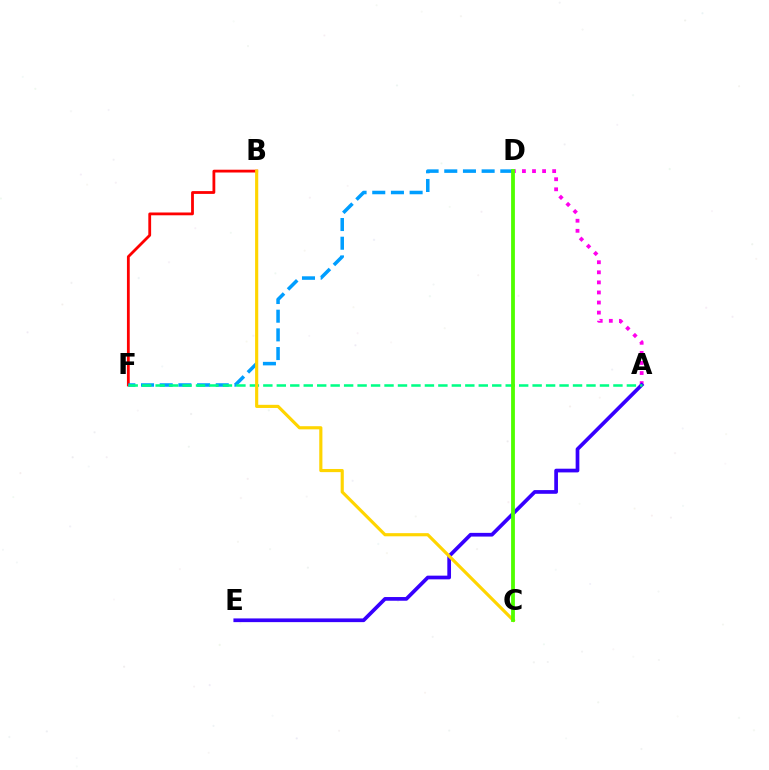{('B', 'F'): [{'color': '#ff0000', 'line_style': 'solid', 'thickness': 2.01}], ('A', 'D'): [{'color': '#ff00ed', 'line_style': 'dotted', 'thickness': 2.74}], ('D', 'F'): [{'color': '#009eff', 'line_style': 'dashed', 'thickness': 2.54}], ('A', 'E'): [{'color': '#3700ff', 'line_style': 'solid', 'thickness': 2.67}], ('A', 'F'): [{'color': '#00ff86', 'line_style': 'dashed', 'thickness': 1.83}], ('B', 'C'): [{'color': '#ffd500', 'line_style': 'solid', 'thickness': 2.27}], ('C', 'D'): [{'color': '#4fff00', 'line_style': 'solid', 'thickness': 2.74}]}